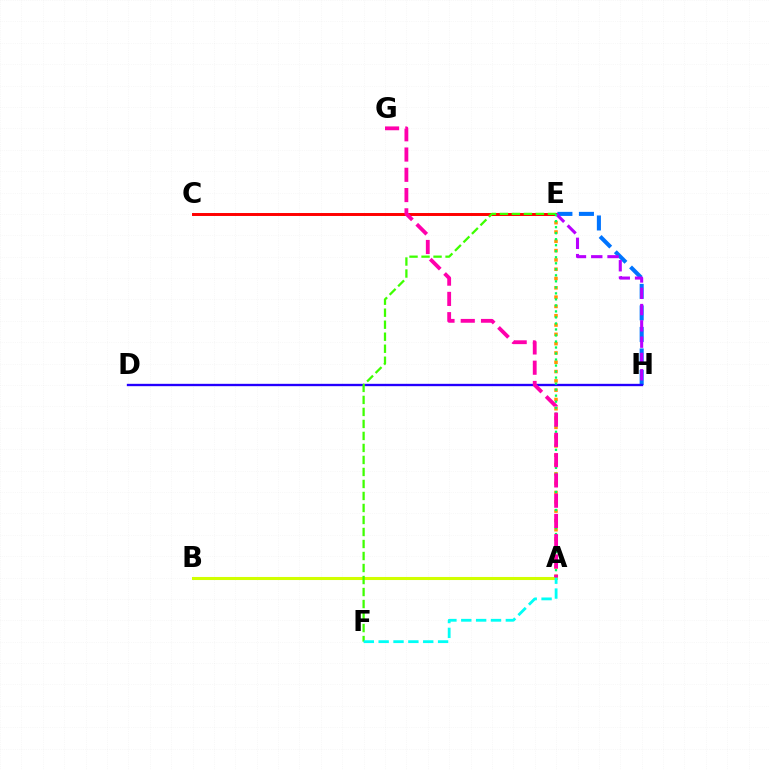{('A', 'E'): [{'color': '#ff9400', 'line_style': 'dotted', 'thickness': 2.53}, {'color': '#00ff5c', 'line_style': 'dotted', 'thickness': 1.63}], ('E', 'H'): [{'color': '#0074ff', 'line_style': 'dashed', 'thickness': 2.92}, {'color': '#b900ff', 'line_style': 'dashed', 'thickness': 2.21}], ('A', 'B'): [{'color': '#d1ff00', 'line_style': 'solid', 'thickness': 2.2}], ('C', 'E'): [{'color': '#ff0000', 'line_style': 'solid', 'thickness': 2.13}], ('D', 'H'): [{'color': '#2500ff', 'line_style': 'solid', 'thickness': 1.7}], ('E', 'F'): [{'color': '#3dff00', 'line_style': 'dashed', 'thickness': 1.63}], ('A', 'F'): [{'color': '#00fff6', 'line_style': 'dashed', 'thickness': 2.02}], ('A', 'G'): [{'color': '#ff00ac', 'line_style': 'dashed', 'thickness': 2.75}]}